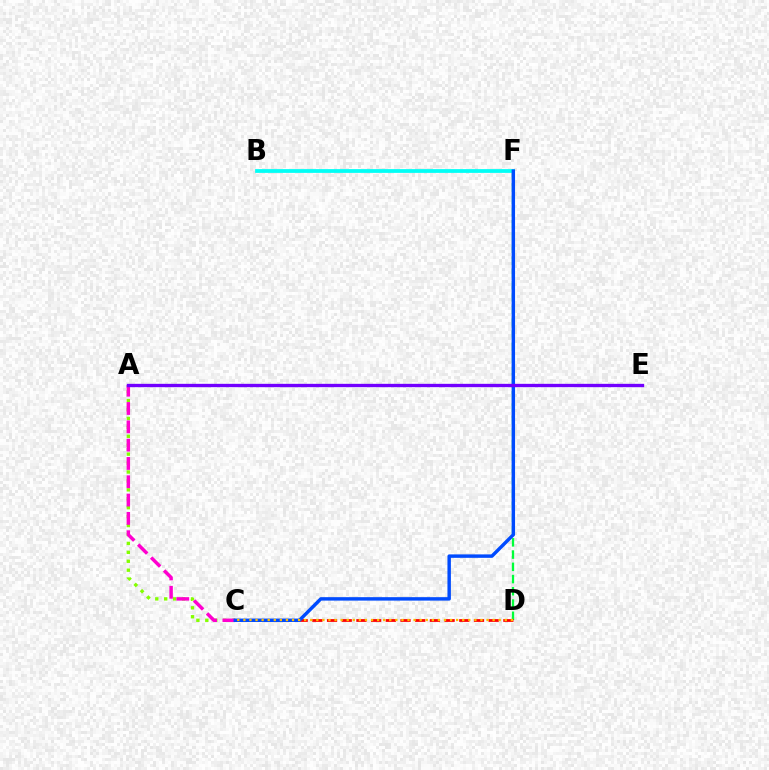{('D', 'F'): [{'color': '#00ff39', 'line_style': 'dashed', 'thickness': 1.66}], ('A', 'C'): [{'color': '#84ff00', 'line_style': 'dotted', 'thickness': 2.43}, {'color': '#ff00cf', 'line_style': 'dashed', 'thickness': 2.49}], ('C', 'D'): [{'color': '#ff0000', 'line_style': 'dashed', 'thickness': 2.0}, {'color': '#ffbd00', 'line_style': 'dotted', 'thickness': 1.65}], ('B', 'F'): [{'color': '#00fff6', 'line_style': 'solid', 'thickness': 2.7}], ('C', 'F'): [{'color': '#004bff', 'line_style': 'solid', 'thickness': 2.48}], ('A', 'E'): [{'color': '#7200ff', 'line_style': 'solid', 'thickness': 2.4}]}